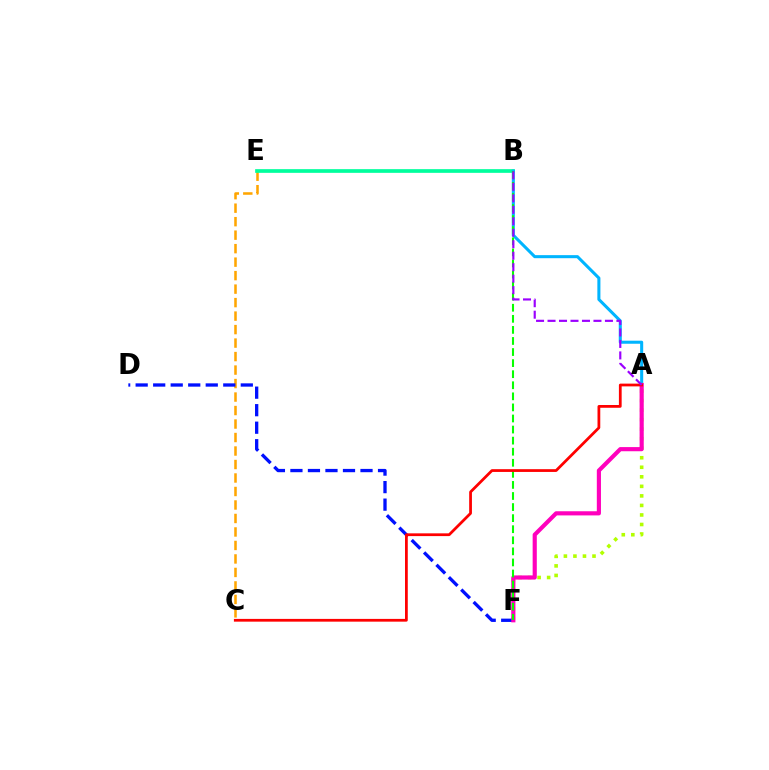{('C', 'E'): [{'color': '#ffa500', 'line_style': 'dashed', 'thickness': 1.83}], ('B', 'E'): [{'color': '#00ff9d', 'line_style': 'solid', 'thickness': 2.66}], ('A', 'F'): [{'color': '#b3ff00', 'line_style': 'dotted', 'thickness': 2.59}, {'color': '#ff00bd', 'line_style': 'solid', 'thickness': 2.99}], ('D', 'F'): [{'color': '#0010ff', 'line_style': 'dashed', 'thickness': 2.38}], ('A', 'B'): [{'color': '#00b5ff', 'line_style': 'solid', 'thickness': 2.2}, {'color': '#9b00ff', 'line_style': 'dashed', 'thickness': 1.56}], ('B', 'F'): [{'color': '#08ff00', 'line_style': 'dashed', 'thickness': 1.5}], ('A', 'C'): [{'color': '#ff0000', 'line_style': 'solid', 'thickness': 1.99}]}